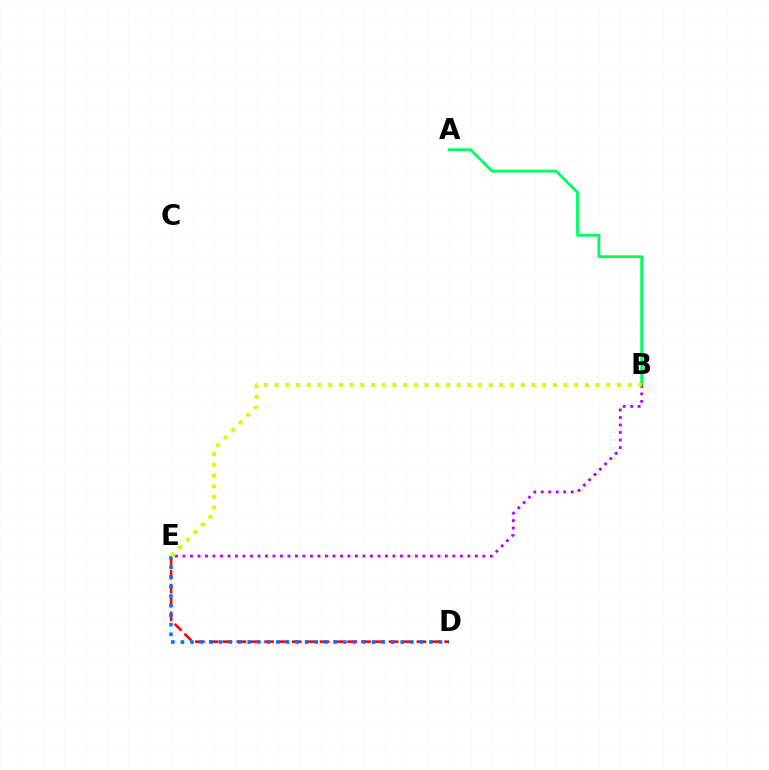{('A', 'B'): [{'color': '#00ff5c', 'line_style': 'solid', 'thickness': 2.03}], ('B', 'E'): [{'color': '#b900ff', 'line_style': 'dotted', 'thickness': 2.04}, {'color': '#d1ff00', 'line_style': 'dotted', 'thickness': 2.91}], ('D', 'E'): [{'color': '#ff0000', 'line_style': 'dashed', 'thickness': 1.88}, {'color': '#0074ff', 'line_style': 'dotted', 'thickness': 2.6}]}